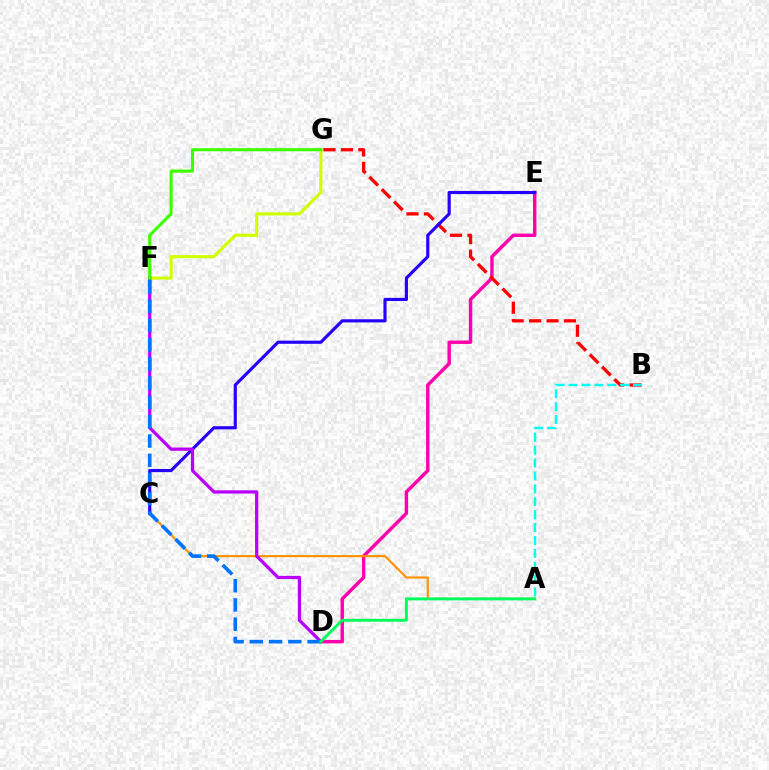{('D', 'E'): [{'color': '#ff00ac', 'line_style': 'solid', 'thickness': 2.46}], ('B', 'G'): [{'color': '#ff0000', 'line_style': 'dashed', 'thickness': 2.37}], ('C', 'E'): [{'color': '#2500ff', 'line_style': 'solid', 'thickness': 2.27}], ('A', 'C'): [{'color': '#ff9400', 'line_style': 'solid', 'thickness': 1.58}], ('F', 'G'): [{'color': '#d1ff00', 'line_style': 'solid', 'thickness': 2.25}, {'color': '#3dff00', 'line_style': 'solid', 'thickness': 2.22}], ('D', 'F'): [{'color': '#b900ff', 'line_style': 'solid', 'thickness': 2.34}, {'color': '#0074ff', 'line_style': 'dashed', 'thickness': 2.62}], ('A', 'D'): [{'color': '#00ff5c', 'line_style': 'solid', 'thickness': 2.09}], ('A', 'B'): [{'color': '#00fff6', 'line_style': 'dashed', 'thickness': 1.75}]}